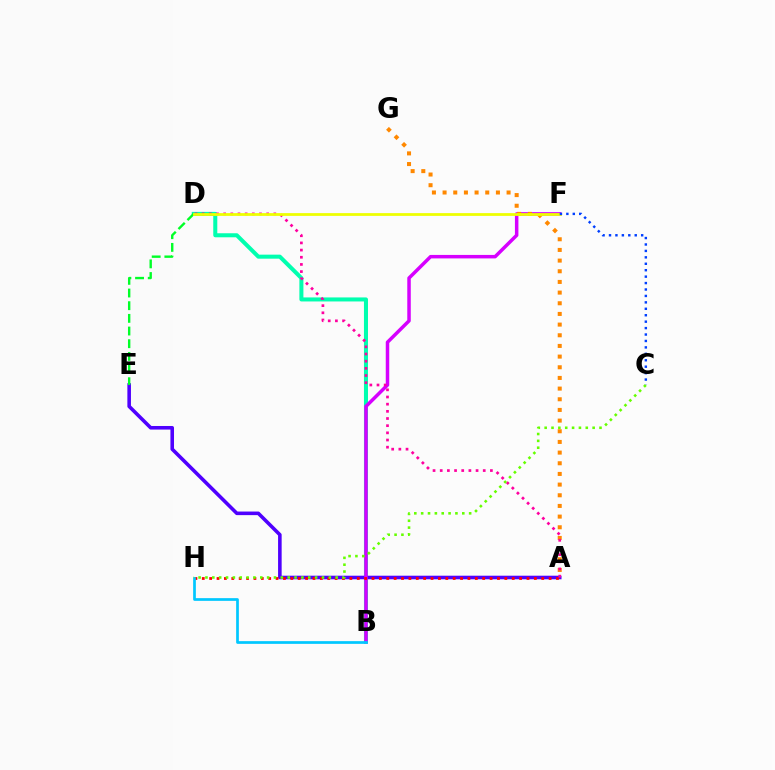{('B', 'D'): [{'color': '#00ffaf', 'line_style': 'solid', 'thickness': 2.9}], ('A', 'E'): [{'color': '#4f00ff', 'line_style': 'solid', 'thickness': 2.58}], ('B', 'F'): [{'color': '#d600ff', 'line_style': 'solid', 'thickness': 2.51}], ('A', 'G'): [{'color': '#ff8800', 'line_style': 'dotted', 'thickness': 2.9}], ('A', 'H'): [{'color': '#ff0000', 'line_style': 'dotted', 'thickness': 2.01}], ('D', 'E'): [{'color': '#00ff27', 'line_style': 'dashed', 'thickness': 1.72}], ('B', 'H'): [{'color': '#00c7ff', 'line_style': 'solid', 'thickness': 1.95}], ('A', 'D'): [{'color': '#ff00a0', 'line_style': 'dotted', 'thickness': 1.95}], ('D', 'F'): [{'color': '#eeff00', 'line_style': 'solid', 'thickness': 1.99}], ('C', 'H'): [{'color': '#66ff00', 'line_style': 'dotted', 'thickness': 1.86}], ('C', 'F'): [{'color': '#003fff', 'line_style': 'dotted', 'thickness': 1.75}]}